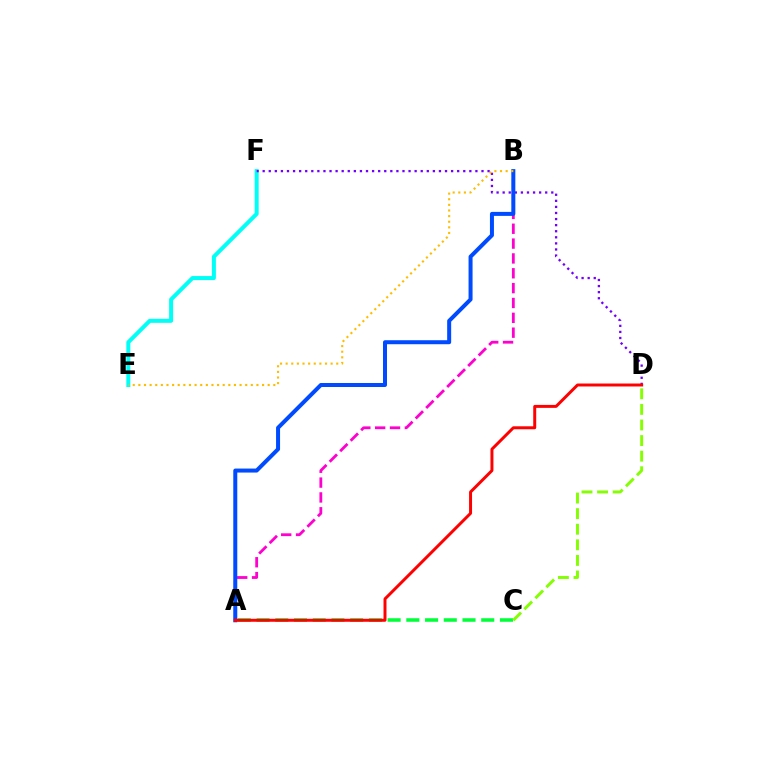{('E', 'F'): [{'color': '#00fff6', 'line_style': 'solid', 'thickness': 2.88}], ('A', 'B'): [{'color': '#ff00cf', 'line_style': 'dashed', 'thickness': 2.02}, {'color': '#004bff', 'line_style': 'solid', 'thickness': 2.88}], ('D', 'F'): [{'color': '#7200ff', 'line_style': 'dotted', 'thickness': 1.65}], ('A', 'C'): [{'color': '#00ff39', 'line_style': 'dashed', 'thickness': 2.54}], ('C', 'D'): [{'color': '#84ff00', 'line_style': 'dashed', 'thickness': 2.12}], ('B', 'E'): [{'color': '#ffbd00', 'line_style': 'dotted', 'thickness': 1.53}], ('A', 'D'): [{'color': '#ff0000', 'line_style': 'solid', 'thickness': 2.14}]}